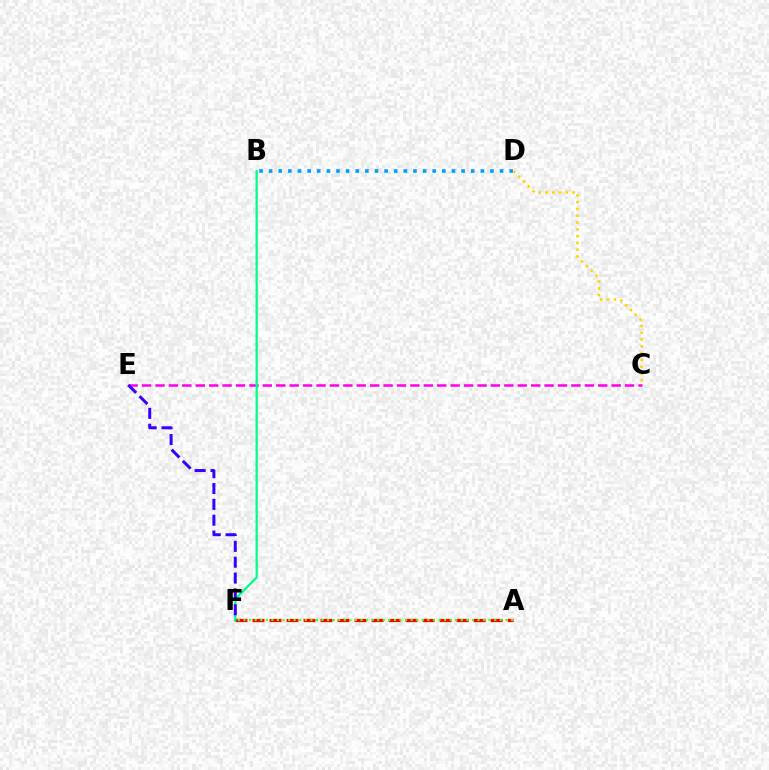{('A', 'F'): [{'color': '#ff0000', 'line_style': 'dashed', 'thickness': 2.31}, {'color': '#4fff00', 'line_style': 'dotted', 'thickness': 1.51}], ('B', 'D'): [{'color': '#009eff', 'line_style': 'dotted', 'thickness': 2.61}], ('C', 'E'): [{'color': '#ff00ed', 'line_style': 'dashed', 'thickness': 1.82}], ('B', 'F'): [{'color': '#00ff86', 'line_style': 'solid', 'thickness': 1.65}], ('E', 'F'): [{'color': '#3700ff', 'line_style': 'dashed', 'thickness': 2.15}], ('C', 'D'): [{'color': '#ffd500', 'line_style': 'dotted', 'thickness': 1.84}]}